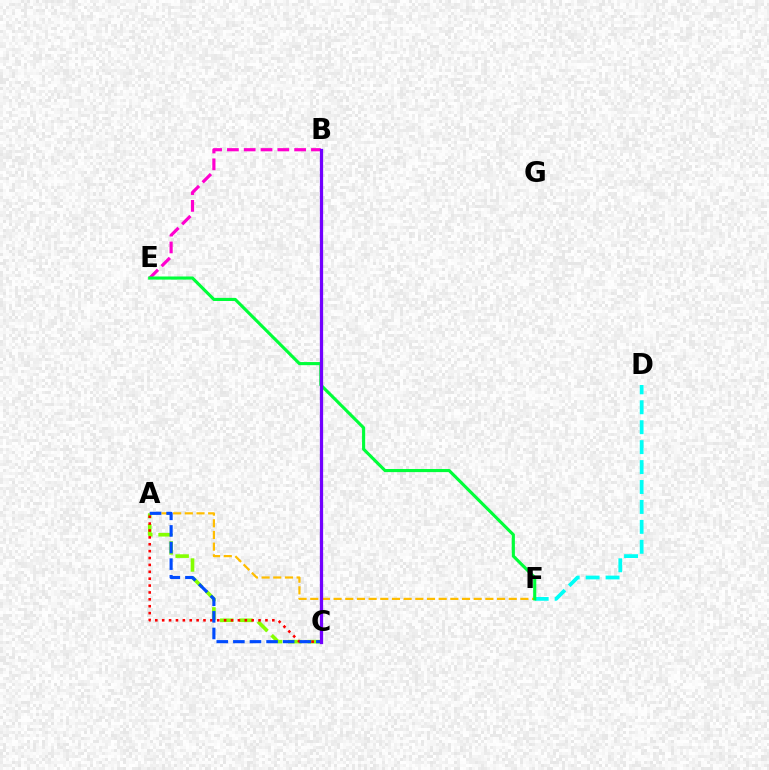{('B', 'E'): [{'color': '#ff00cf', 'line_style': 'dashed', 'thickness': 2.28}], ('A', 'F'): [{'color': '#ffbd00', 'line_style': 'dashed', 'thickness': 1.59}], ('A', 'C'): [{'color': '#84ff00', 'line_style': 'dashed', 'thickness': 2.61}, {'color': '#ff0000', 'line_style': 'dotted', 'thickness': 1.87}, {'color': '#004bff', 'line_style': 'dashed', 'thickness': 2.25}], ('D', 'F'): [{'color': '#00fff6', 'line_style': 'dashed', 'thickness': 2.71}], ('E', 'F'): [{'color': '#00ff39', 'line_style': 'solid', 'thickness': 2.25}], ('B', 'C'): [{'color': '#7200ff', 'line_style': 'solid', 'thickness': 2.34}]}